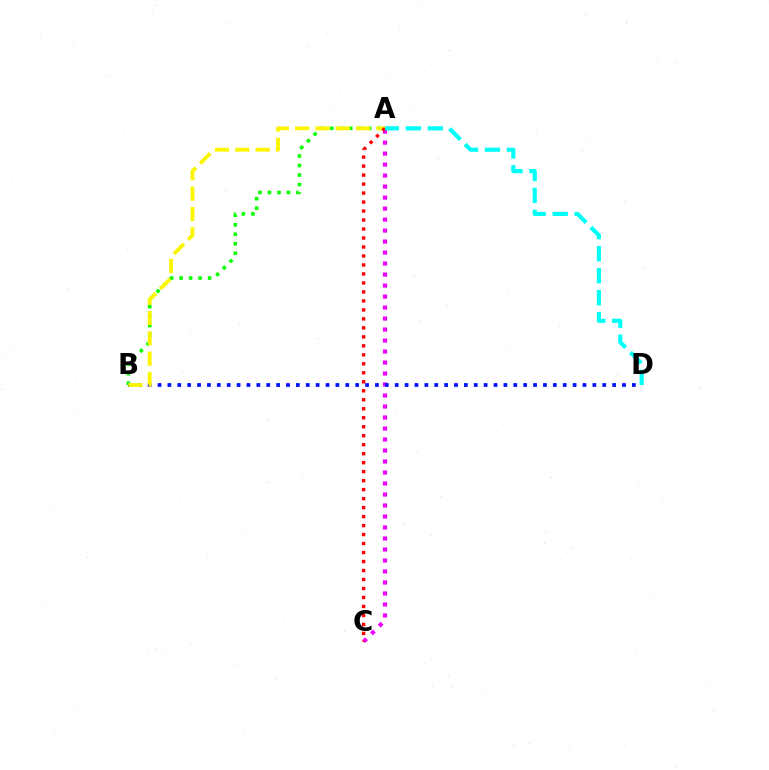{('A', 'C'): [{'color': '#ee00ff', 'line_style': 'dotted', 'thickness': 2.99}, {'color': '#ff0000', 'line_style': 'dotted', 'thickness': 2.44}], ('B', 'D'): [{'color': '#0010ff', 'line_style': 'dotted', 'thickness': 2.69}], ('A', 'B'): [{'color': '#08ff00', 'line_style': 'dotted', 'thickness': 2.58}, {'color': '#fcf500', 'line_style': 'dashed', 'thickness': 2.76}], ('A', 'D'): [{'color': '#00fff6', 'line_style': 'dashed', 'thickness': 2.99}]}